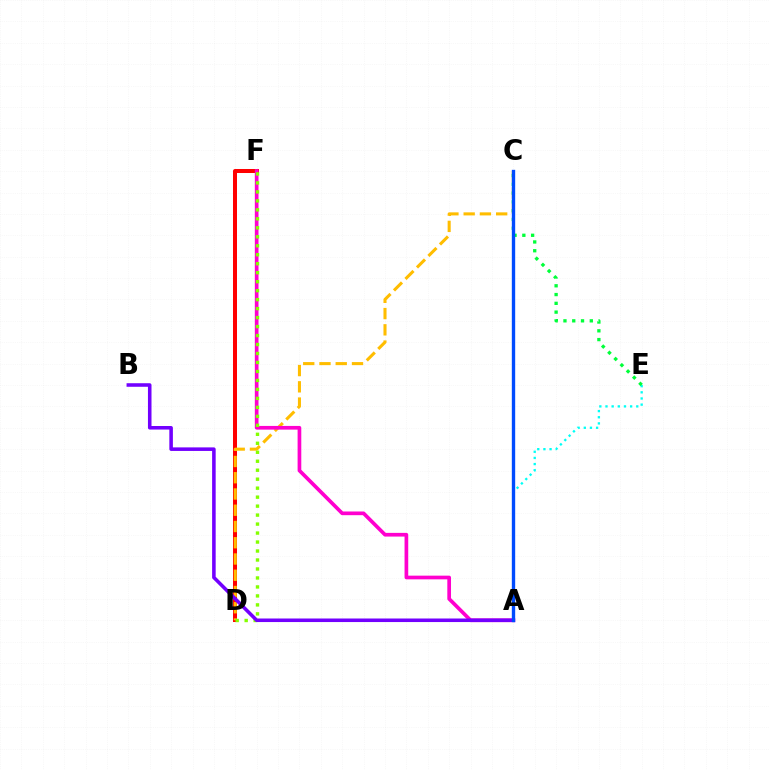{('A', 'E'): [{'color': '#00fff6', 'line_style': 'dotted', 'thickness': 1.67}], ('D', 'F'): [{'color': '#ff0000', 'line_style': 'solid', 'thickness': 2.89}, {'color': '#84ff00', 'line_style': 'dotted', 'thickness': 2.44}], ('C', 'D'): [{'color': '#ffbd00', 'line_style': 'dashed', 'thickness': 2.21}], ('C', 'E'): [{'color': '#00ff39', 'line_style': 'dotted', 'thickness': 2.39}], ('A', 'F'): [{'color': '#ff00cf', 'line_style': 'solid', 'thickness': 2.66}], ('A', 'B'): [{'color': '#7200ff', 'line_style': 'solid', 'thickness': 2.56}], ('A', 'C'): [{'color': '#004bff', 'line_style': 'solid', 'thickness': 2.42}]}